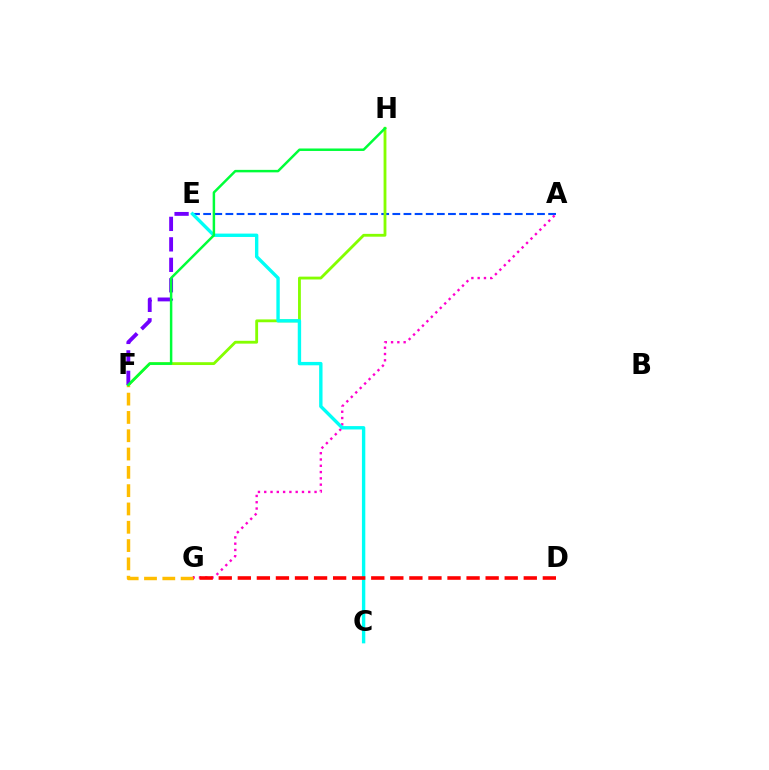{('A', 'E'): [{'color': '#004bff', 'line_style': 'dashed', 'thickness': 1.51}], ('A', 'G'): [{'color': '#ff00cf', 'line_style': 'dotted', 'thickness': 1.71}], ('F', 'H'): [{'color': '#84ff00', 'line_style': 'solid', 'thickness': 2.04}, {'color': '#00ff39', 'line_style': 'solid', 'thickness': 1.79}], ('E', 'F'): [{'color': '#7200ff', 'line_style': 'dashed', 'thickness': 2.78}], ('C', 'E'): [{'color': '#00fff6', 'line_style': 'solid', 'thickness': 2.43}], ('D', 'G'): [{'color': '#ff0000', 'line_style': 'dashed', 'thickness': 2.59}], ('F', 'G'): [{'color': '#ffbd00', 'line_style': 'dashed', 'thickness': 2.49}]}